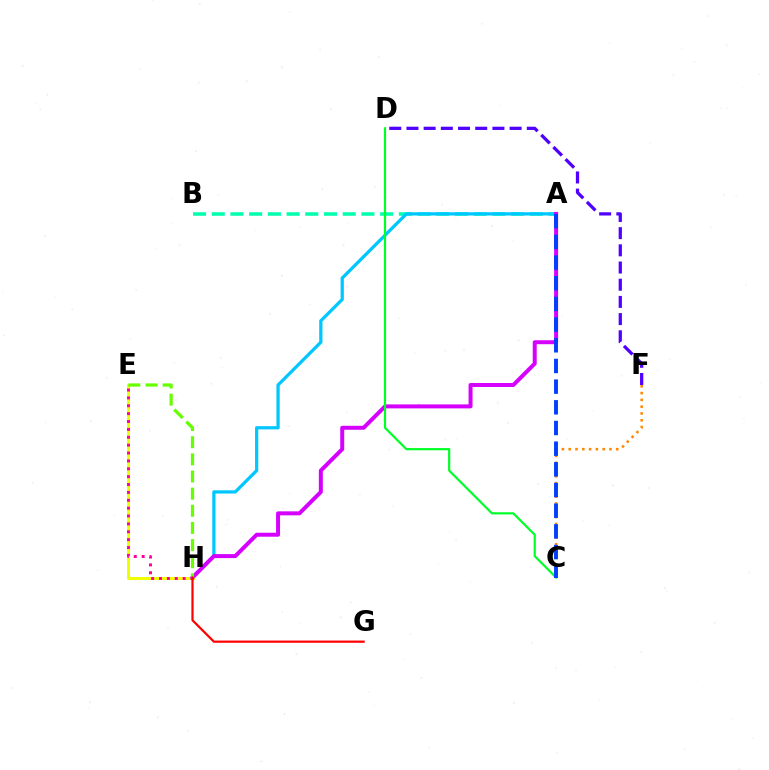{('A', 'B'): [{'color': '#00ffaf', 'line_style': 'dashed', 'thickness': 2.54}], ('E', 'H'): [{'color': '#eeff00', 'line_style': 'solid', 'thickness': 2.18}, {'color': '#ff00a0', 'line_style': 'dotted', 'thickness': 2.14}, {'color': '#66ff00', 'line_style': 'dashed', 'thickness': 2.33}], ('C', 'F'): [{'color': '#ff8800', 'line_style': 'dotted', 'thickness': 1.85}], ('A', 'H'): [{'color': '#00c7ff', 'line_style': 'solid', 'thickness': 2.34}, {'color': '#d600ff', 'line_style': 'solid', 'thickness': 2.87}], ('G', 'H'): [{'color': '#ff0000', 'line_style': 'solid', 'thickness': 1.59}], ('D', 'F'): [{'color': '#4f00ff', 'line_style': 'dashed', 'thickness': 2.34}], ('C', 'D'): [{'color': '#00ff27', 'line_style': 'solid', 'thickness': 1.57}], ('A', 'C'): [{'color': '#003fff', 'line_style': 'dashed', 'thickness': 2.81}]}